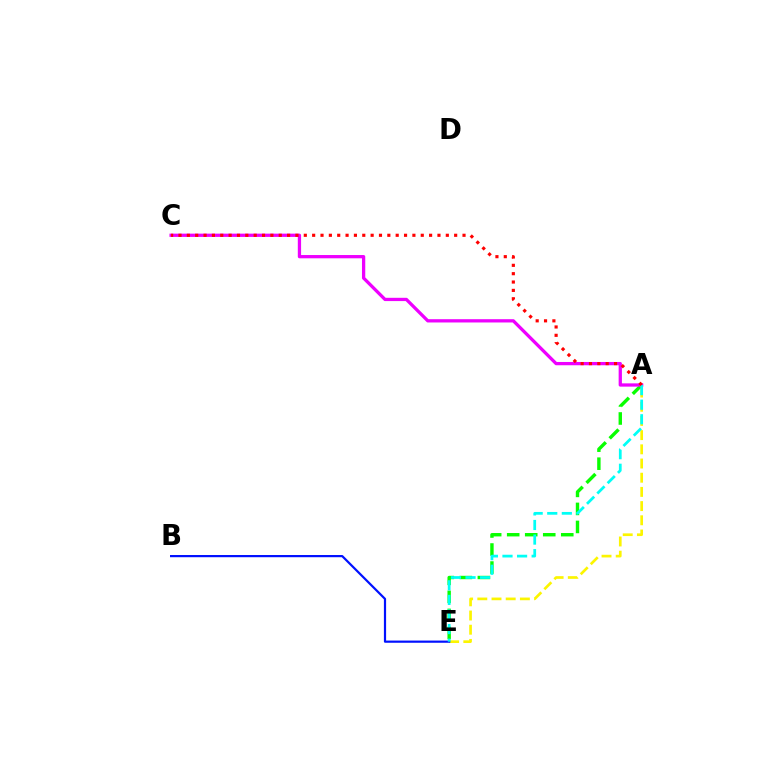{('A', 'E'): [{'color': '#fcf500', 'line_style': 'dashed', 'thickness': 1.93}, {'color': '#08ff00', 'line_style': 'dashed', 'thickness': 2.45}, {'color': '#00fff6', 'line_style': 'dashed', 'thickness': 1.98}], ('B', 'E'): [{'color': '#0010ff', 'line_style': 'solid', 'thickness': 1.58}], ('A', 'C'): [{'color': '#ee00ff', 'line_style': 'solid', 'thickness': 2.36}, {'color': '#ff0000', 'line_style': 'dotted', 'thickness': 2.27}]}